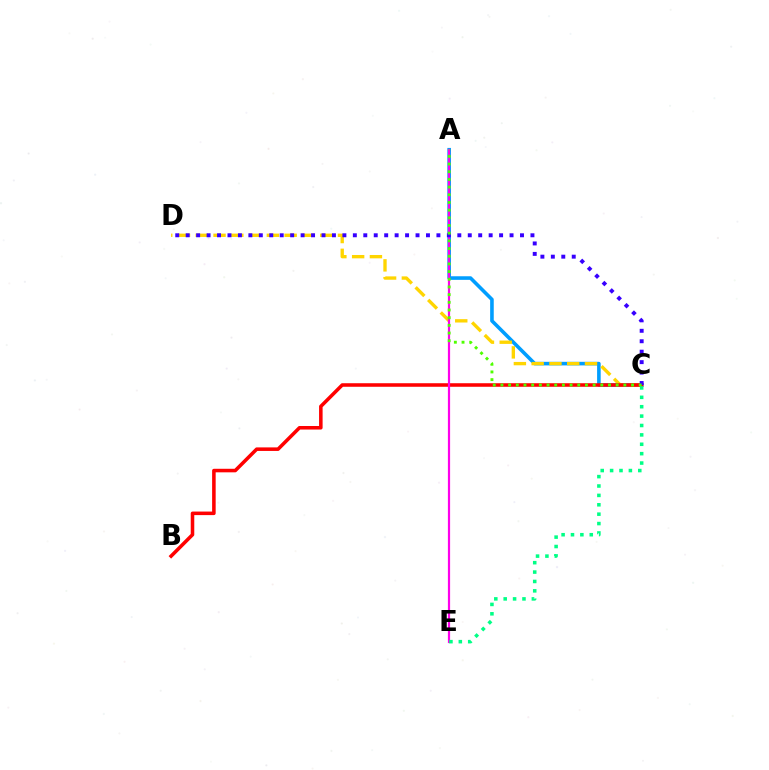{('A', 'C'): [{'color': '#009eff', 'line_style': 'solid', 'thickness': 2.59}, {'color': '#4fff00', 'line_style': 'dotted', 'thickness': 2.09}], ('C', 'D'): [{'color': '#ffd500', 'line_style': 'dashed', 'thickness': 2.41}, {'color': '#3700ff', 'line_style': 'dotted', 'thickness': 2.84}], ('B', 'C'): [{'color': '#ff0000', 'line_style': 'solid', 'thickness': 2.55}], ('A', 'E'): [{'color': '#ff00ed', 'line_style': 'solid', 'thickness': 1.59}], ('C', 'E'): [{'color': '#00ff86', 'line_style': 'dotted', 'thickness': 2.55}]}